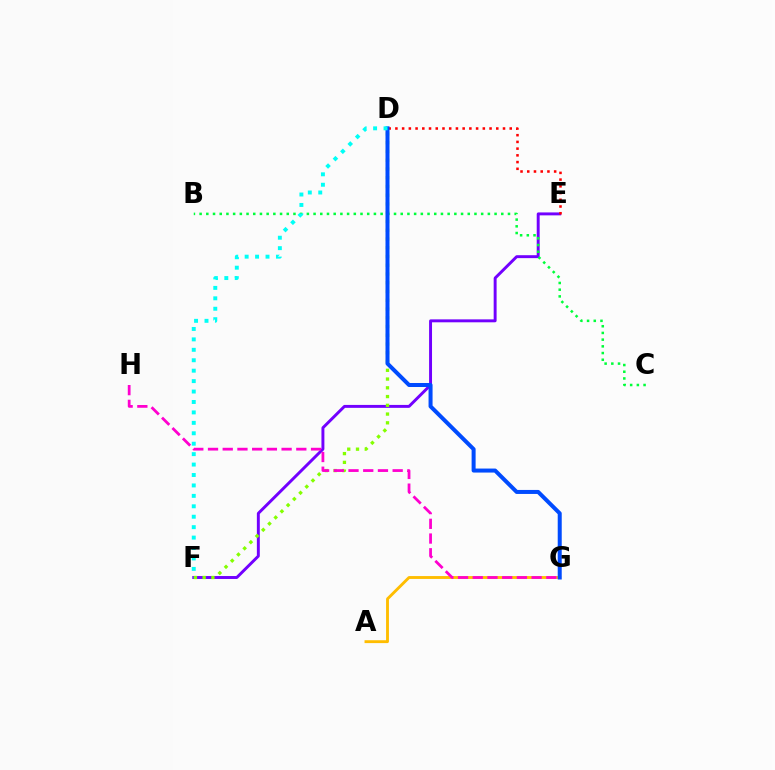{('E', 'F'): [{'color': '#7200ff', 'line_style': 'solid', 'thickness': 2.11}], ('B', 'C'): [{'color': '#00ff39', 'line_style': 'dotted', 'thickness': 1.82}], ('D', 'E'): [{'color': '#ff0000', 'line_style': 'dotted', 'thickness': 1.83}], ('D', 'F'): [{'color': '#84ff00', 'line_style': 'dotted', 'thickness': 2.38}, {'color': '#00fff6', 'line_style': 'dotted', 'thickness': 2.83}], ('A', 'G'): [{'color': '#ffbd00', 'line_style': 'solid', 'thickness': 2.07}], ('D', 'G'): [{'color': '#004bff', 'line_style': 'solid', 'thickness': 2.88}], ('G', 'H'): [{'color': '#ff00cf', 'line_style': 'dashed', 'thickness': 2.0}]}